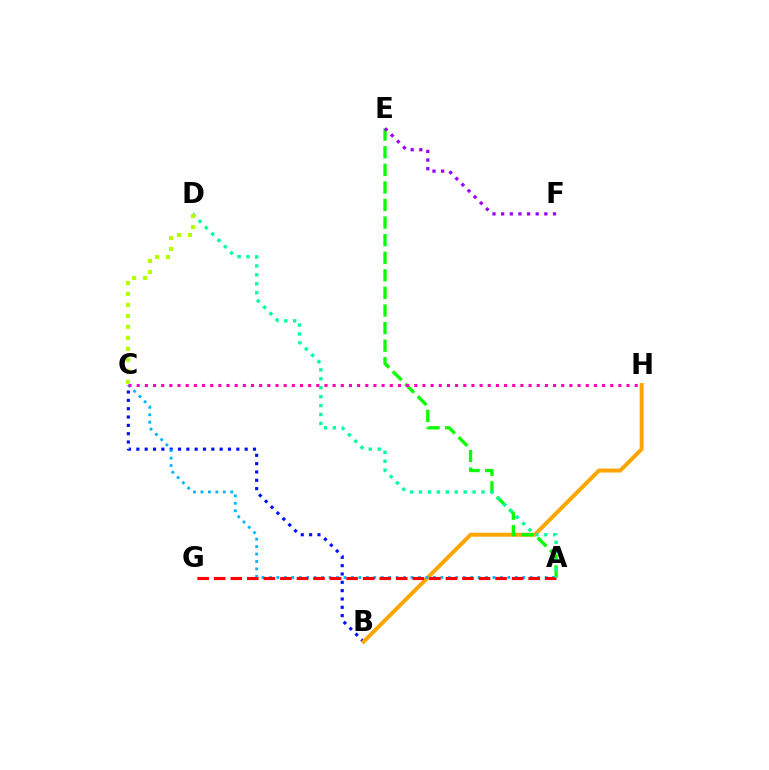{('B', 'C'): [{'color': '#0010ff', 'line_style': 'dotted', 'thickness': 2.26}], ('B', 'H'): [{'color': '#ffa500', 'line_style': 'solid', 'thickness': 2.87}], ('A', 'E'): [{'color': '#08ff00', 'line_style': 'dashed', 'thickness': 2.39}], ('A', 'C'): [{'color': '#00b5ff', 'line_style': 'dotted', 'thickness': 2.02}], ('C', 'H'): [{'color': '#ff00bd', 'line_style': 'dotted', 'thickness': 2.22}], ('A', 'G'): [{'color': '#ff0000', 'line_style': 'dashed', 'thickness': 2.25}], ('A', 'D'): [{'color': '#00ff9d', 'line_style': 'dotted', 'thickness': 2.43}], ('E', 'F'): [{'color': '#9b00ff', 'line_style': 'dotted', 'thickness': 2.35}], ('C', 'D'): [{'color': '#b3ff00', 'line_style': 'dotted', 'thickness': 2.99}]}